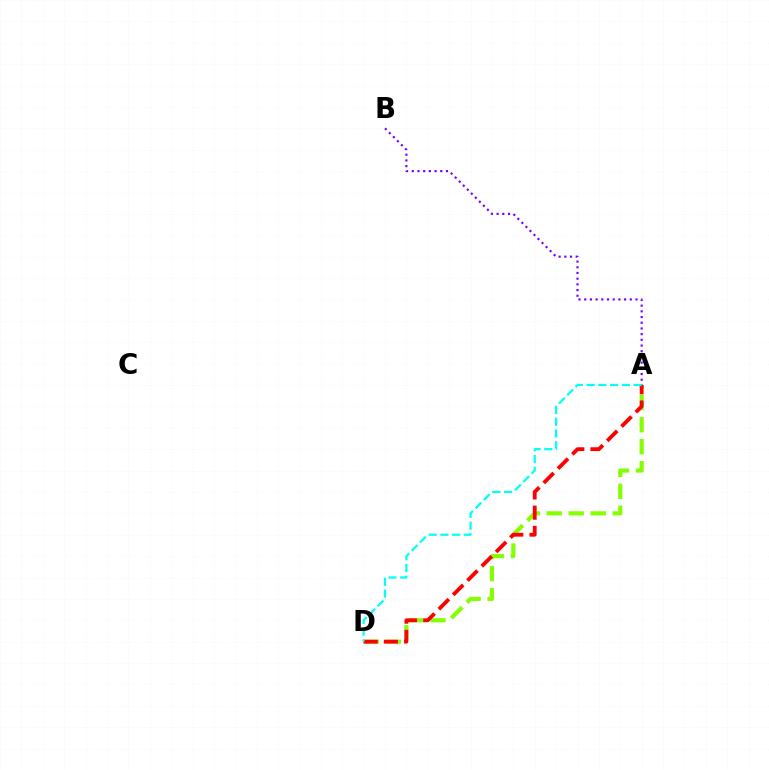{('A', 'D'): [{'color': '#84ff00', 'line_style': 'dashed', 'thickness': 2.99}, {'color': '#ff0000', 'line_style': 'dashed', 'thickness': 2.75}, {'color': '#00fff6', 'line_style': 'dashed', 'thickness': 1.6}], ('A', 'B'): [{'color': '#7200ff', 'line_style': 'dotted', 'thickness': 1.55}]}